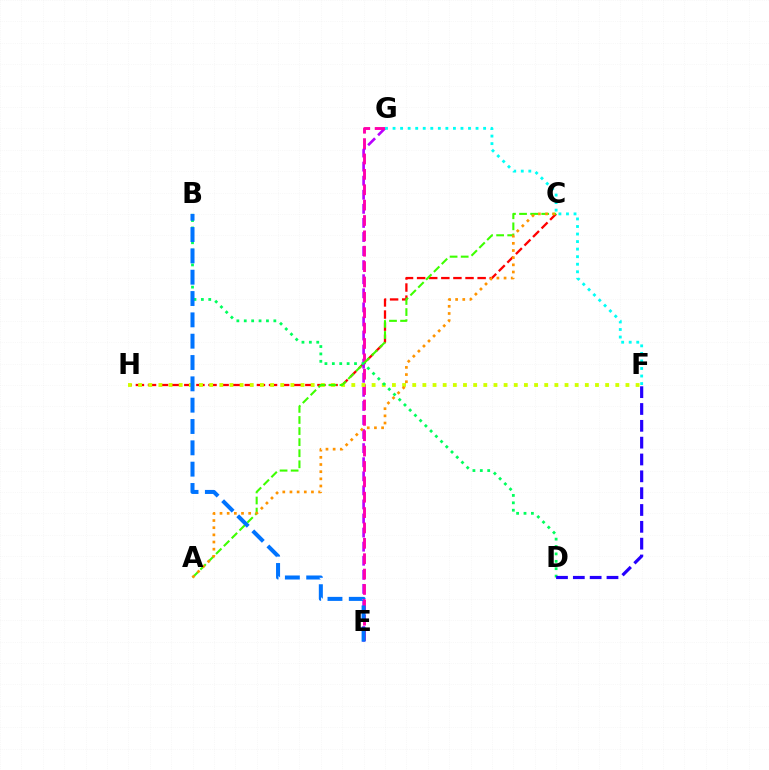{('C', 'H'): [{'color': '#ff0000', 'line_style': 'dashed', 'thickness': 1.64}], ('E', 'G'): [{'color': '#b900ff', 'line_style': 'dashed', 'thickness': 1.91}, {'color': '#ff00ac', 'line_style': 'dashed', 'thickness': 2.09}], ('F', 'H'): [{'color': '#d1ff00', 'line_style': 'dotted', 'thickness': 2.76}], ('A', 'C'): [{'color': '#3dff00', 'line_style': 'dashed', 'thickness': 1.51}, {'color': '#ff9400', 'line_style': 'dotted', 'thickness': 1.95}], ('B', 'D'): [{'color': '#00ff5c', 'line_style': 'dotted', 'thickness': 2.01}], ('B', 'E'): [{'color': '#0074ff', 'line_style': 'dashed', 'thickness': 2.9}], ('F', 'G'): [{'color': '#00fff6', 'line_style': 'dotted', 'thickness': 2.05}], ('D', 'F'): [{'color': '#2500ff', 'line_style': 'dashed', 'thickness': 2.29}]}